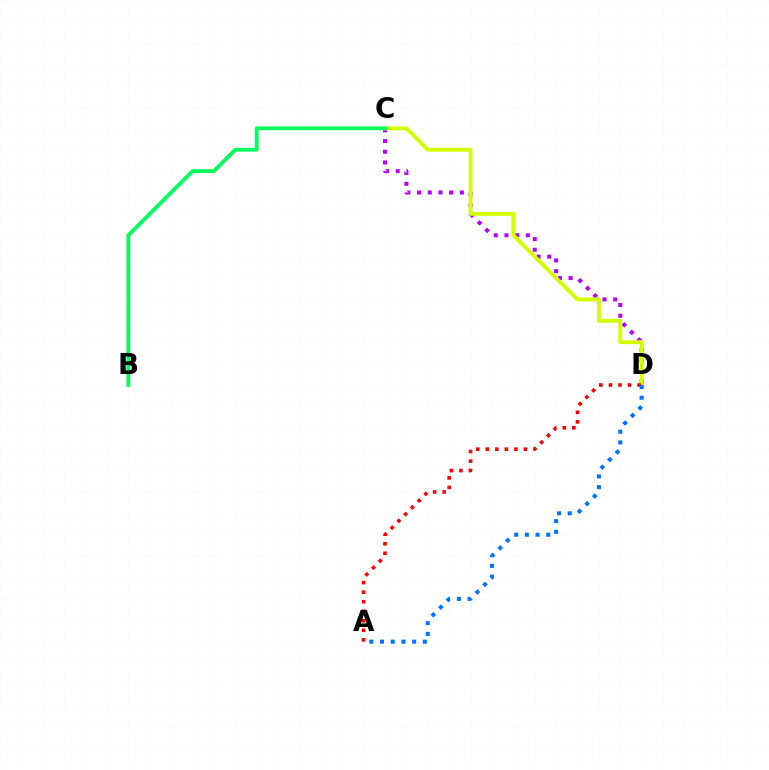{('C', 'D'): [{'color': '#b900ff', 'line_style': 'dotted', 'thickness': 2.91}, {'color': '#d1ff00', 'line_style': 'solid', 'thickness': 2.79}], ('A', 'D'): [{'color': '#ff0000', 'line_style': 'dotted', 'thickness': 2.59}, {'color': '#0074ff', 'line_style': 'dotted', 'thickness': 2.91}], ('B', 'C'): [{'color': '#00ff5c', 'line_style': 'solid', 'thickness': 2.74}]}